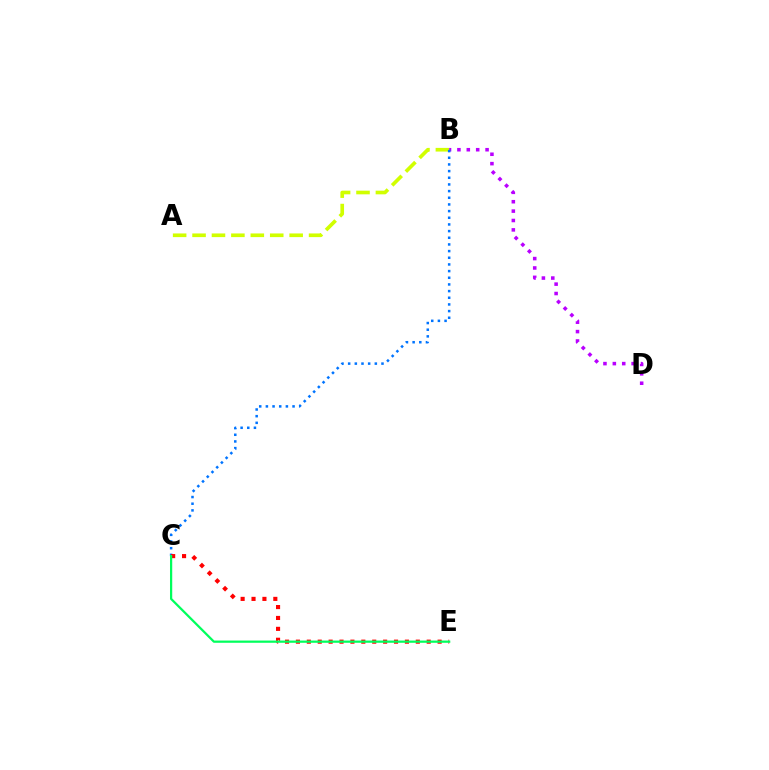{('A', 'B'): [{'color': '#d1ff00', 'line_style': 'dashed', 'thickness': 2.64}], ('B', 'D'): [{'color': '#b900ff', 'line_style': 'dotted', 'thickness': 2.55}], ('B', 'C'): [{'color': '#0074ff', 'line_style': 'dotted', 'thickness': 1.81}], ('C', 'E'): [{'color': '#ff0000', 'line_style': 'dotted', 'thickness': 2.96}, {'color': '#00ff5c', 'line_style': 'solid', 'thickness': 1.61}]}